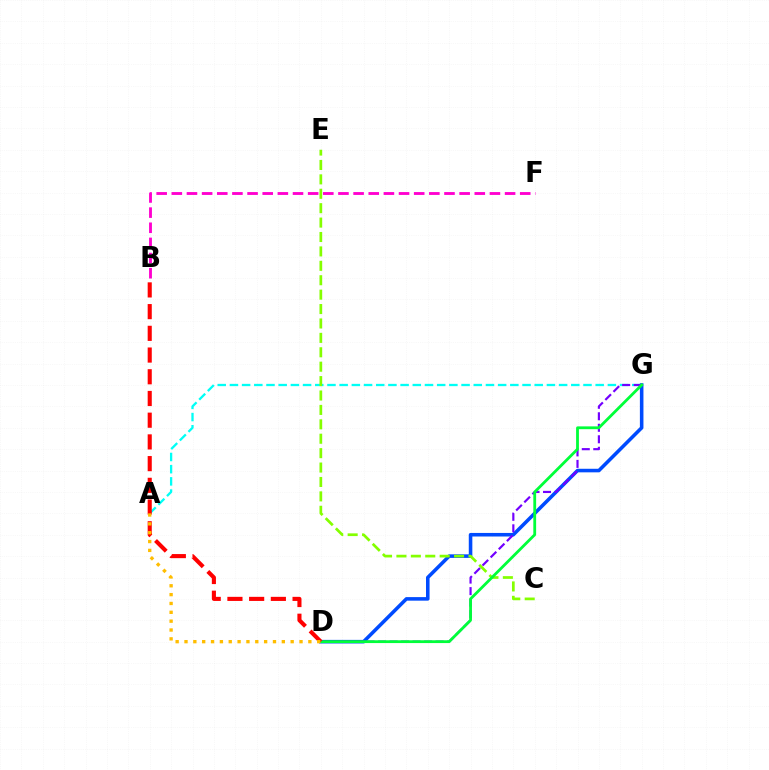{('D', 'G'): [{'color': '#004bff', 'line_style': 'solid', 'thickness': 2.56}, {'color': '#7200ff', 'line_style': 'dashed', 'thickness': 1.56}, {'color': '#00ff39', 'line_style': 'solid', 'thickness': 2.02}], ('B', 'F'): [{'color': '#ff00cf', 'line_style': 'dashed', 'thickness': 2.06}], ('A', 'G'): [{'color': '#00fff6', 'line_style': 'dashed', 'thickness': 1.66}], ('C', 'E'): [{'color': '#84ff00', 'line_style': 'dashed', 'thickness': 1.96}], ('B', 'D'): [{'color': '#ff0000', 'line_style': 'dashed', 'thickness': 2.95}], ('A', 'D'): [{'color': '#ffbd00', 'line_style': 'dotted', 'thickness': 2.4}]}